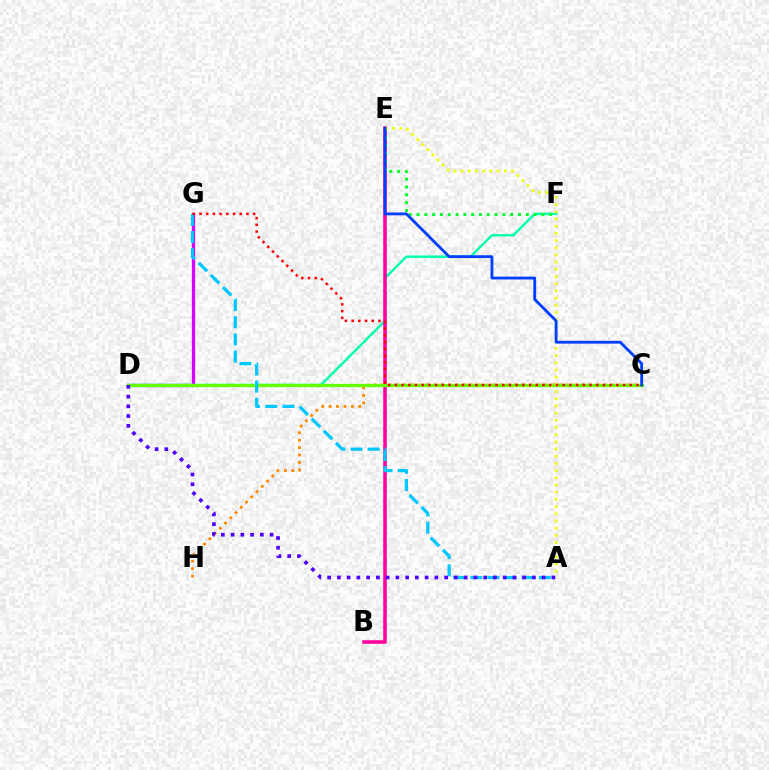{('D', 'G'): [{'color': '#d600ff', 'line_style': 'solid', 'thickness': 2.35}], ('D', 'F'): [{'color': '#00ffaf', 'line_style': 'solid', 'thickness': 1.74}], ('B', 'E'): [{'color': '#ff00a0', 'line_style': 'solid', 'thickness': 2.56}], ('E', 'F'): [{'color': '#00ff27', 'line_style': 'dotted', 'thickness': 2.12}], ('C', 'H'): [{'color': '#ff8800', 'line_style': 'dotted', 'thickness': 2.01}], ('C', 'D'): [{'color': '#66ff00', 'line_style': 'solid', 'thickness': 2.37}], ('A', 'G'): [{'color': '#00c7ff', 'line_style': 'dashed', 'thickness': 2.33}], ('A', 'E'): [{'color': '#eeff00', 'line_style': 'dotted', 'thickness': 1.95}], ('A', 'D'): [{'color': '#4f00ff', 'line_style': 'dotted', 'thickness': 2.65}], ('C', 'E'): [{'color': '#003fff', 'line_style': 'solid', 'thickness': 2.03}], ('C', 'G'): [{'color': '#ff0000', 'line_style': 'dotted', 'thickness': 1.82}]}